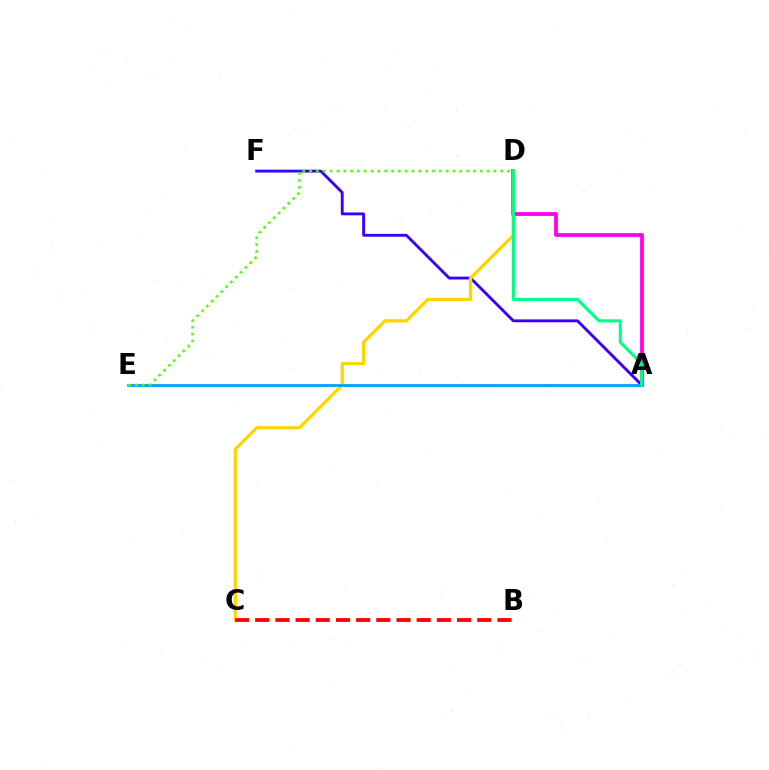{('A', 'F'): [{'color': '#3700ff', 'line_style': 'solid', 'thickness': 2.06}], ('A', 'D'): [{'color': '#ff00ed', 'line_style': 'solid', 'thickness': 2.73}, {'color': '#00ff86', 'line_style': 'solid', 'thickness': 2.2}], ('C', 'D'): [{'color': '#ffd500', 'line_style': 'solid', 'thickness': 2.33}], ('B', 'C'): [{'color': '#ff0000', 'line_style': 'dashed', 'thickness': 2.74}], ('A', 'E'): [{'color': '#009eff', 'line_style': 'solid', 'thickness': 1.97}], ('D', 'E'): [{'color': '#4fff00', 'line_style': 'dotted', 'thickness': 1.85}]}